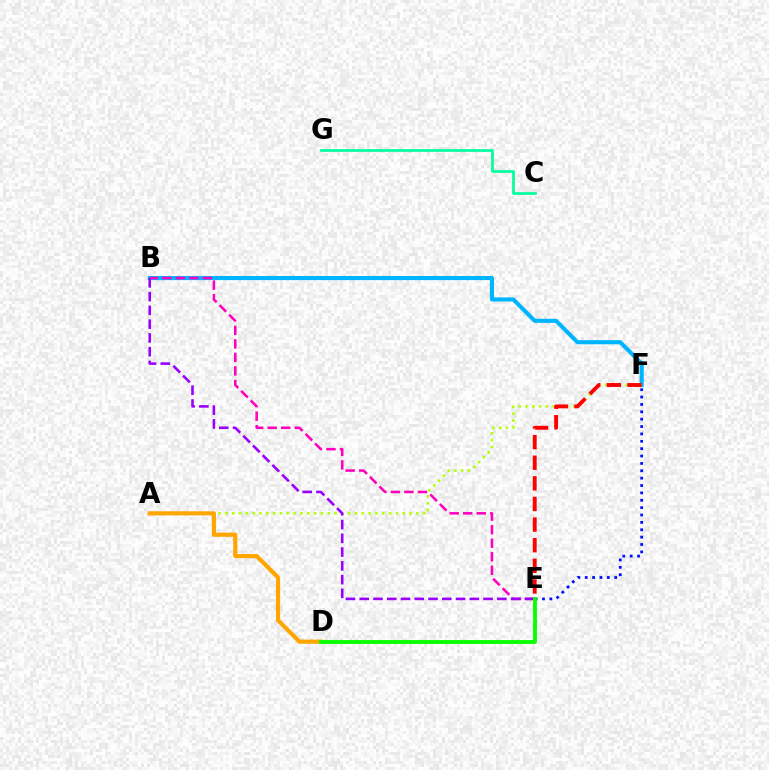{('B', 'F'): [{'color': '#00b5ff', 'line_style': 'solid', 'thickness': 2.95}], ('A', 'F'): [{'color': '#b3ff00', 'line_style': 'dotted', 'thickness': 1.85}], ('E', 'F'): [{'color': '#0010ff', 'line_style': 'dotted', 'thickness': 2.0}, {'color': '#ff0000', 'line_style': 'dashed', 'thickness': 2.8}], ('A', 'D'): [{'color': '#ffa500', 'line_style': 'solid', 'thickness': 2.98}], ('B', 'E'): [{'color': '#ff00bd', 'line_style': 'dashed', 'thickness': 1.84}, {'color': '#9b00ff', 'line_style': 'dashed', 'thickness': 1.87}], ('C', 'G'): [{'color': '#00ff9d', 'line_style': 'solid', 'thickness': 1.95}], ('D', 'E'): [{'color': '#08ff00', 'line_style': 'solid', 'thickness': 2.78}]}